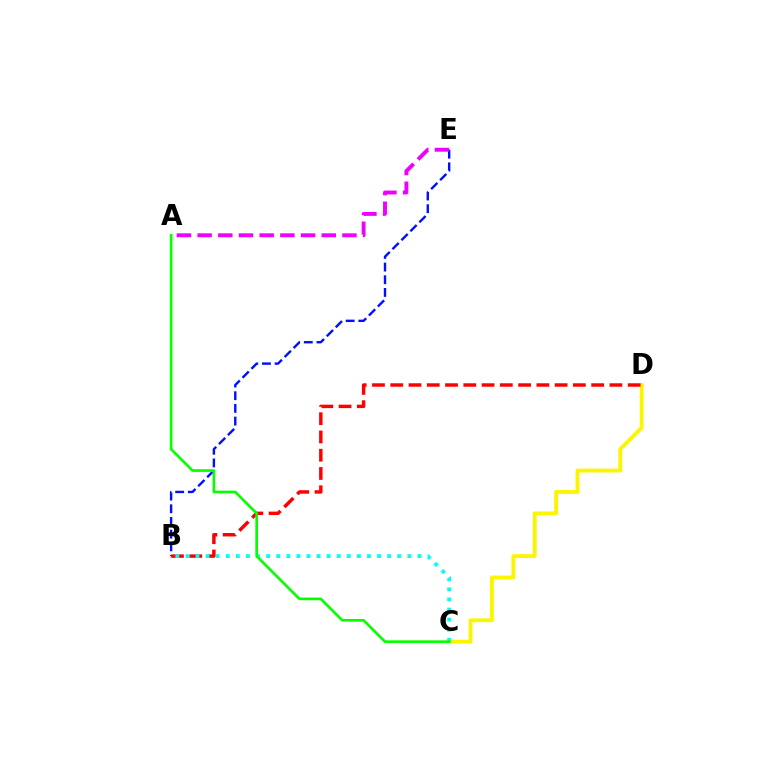{('B', 'E'): [{'color': '#0010ff', 'line_style': 'dashed', 'thickness': 1.72}], ('C', 'D'): [{'color': '#fcf500', 'line_style': 'solid', 'thickness': 2.77}], ('B', 'D'): [{'color': '#ff0000', 'line_style': 'dashed', 'thickness': 2.48}], ('A', 'E'): [{'color': '#ee00ff', 'line_style': 'dashed', 'thickness': 2.81}], ('B', 'C'): [{'color': '#00fff6', 'line_style': 'dotted', 'thickness': 2.74}], ('A', 'C'): [{'color': '#08ff00', 'line_style': 'solid', 'thickness': 1.91}]}